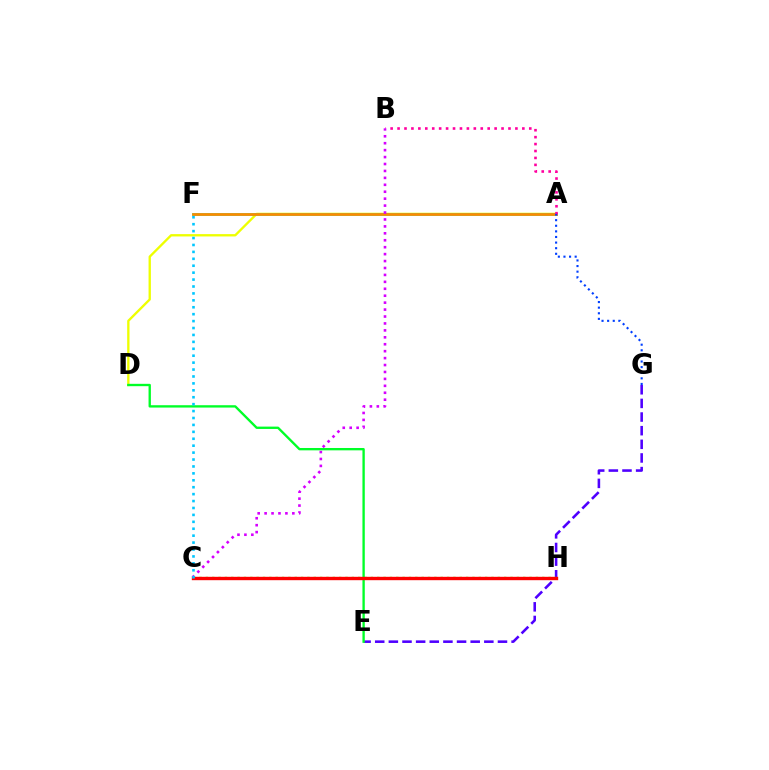{('A', 'D'): [{'color': '#eeff00', 'line_style': 'solid', 'thickness': 1.68}], ('A', 'F'): [{'color': '#00ffaf', 'line_style': 'solid', 'thickness': 2.01}, {'color': '#ff8800', 'line_style': 'solid', 'thickness': 1.95}], ('A', 'B'): [{'color': '#ff00a0', 'line_style': 'dotted', 'thickness': 1.88}], ('E', 'G'): [{'color': '#4f00ff', 'line_style': 'dashed', 'thickness': 1.85}], ('B', 'C'): [{'color': '#d600ff', 'line_style': 'dotted', 'thickness': 1.88}], ('C', 'H'): [{'color': '#66ff00', 'line_style': 'dotted', 'thickness': 1.72}, {'color': '#ff0000', 'line_style': 'solid', 'thickness': 2.43}], ('D', 'E'): [{'color': '#00ff27', 'line_style': 'solid', 'thickness': 1.69}], ('C', 'F'): [{'color': '#00c7ff', 'line_style': 'dotted', 'thickness': 1.88}], ('A', 'G'): [{'color': '#003fff', 'line_style': 'dotted', 'thickness': 1.52}]}